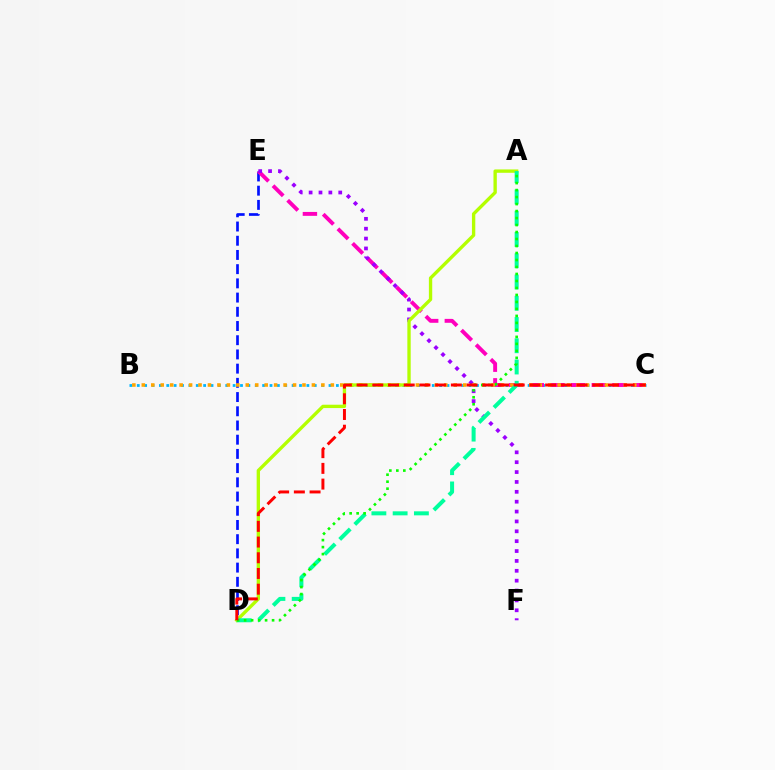{('B', 'C'): [{'color': '#00b5ff', 'line_style': 'dotted', 'thickness': 2.0}, {'color': '#ffa500', 'line_style': 'dotted', 'thickness': 2.57}], ('D', 'E'): [{'color': '#0010ff', 'line_style': 'dashed', 'thickness': 1.93}], ('C', 'E'): [{'color': '#ff00bd', 'line_style': 'dashed', 'thickness': 2.81}], ('E', 'F'): [{'color': '#9b00ff', 'line_style': 'dotted', 'thickness': 2.68}], ('A', 'D'): [{'color': '#b3ff00', 'line_style': 'solid', 'thickness': 2.41}, {'color': '#00ff9d', 'line_style': 'dashed', 'thickness': 2.89}, {'color': '#08ff00', 'line_style': 'dotted', 'thickness': 1.9}], ('C', 'D'): [{'color': '#ff0000', 'line_style': 'dashed', 'thickness': 2.13}]}